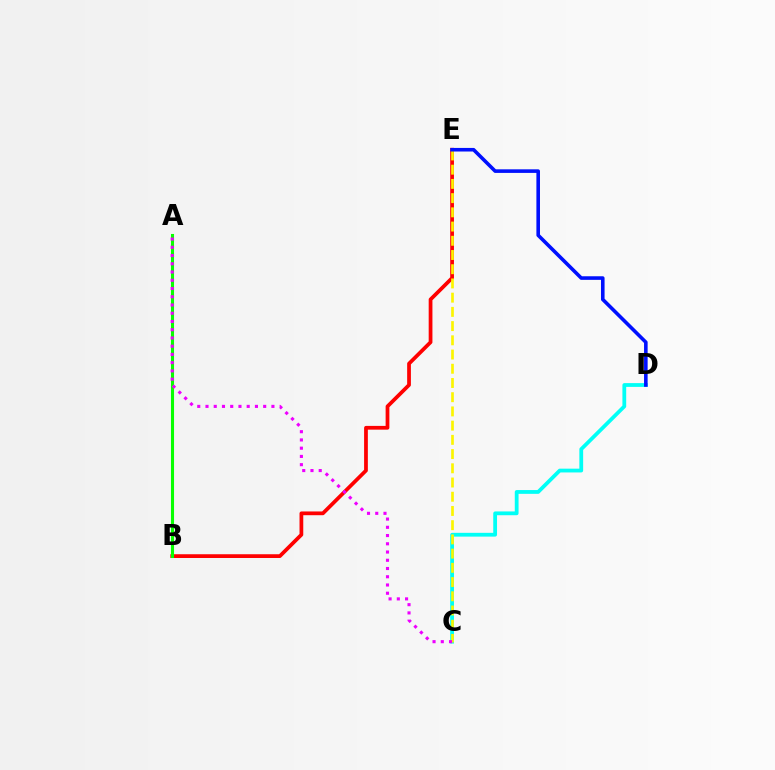{('C', 'D'): [{'color': '#00fff6', 'line_style': 'solid', 'thickness': 2.72}], ('B', 'E'): [{'color': '#ff0000', 'line_style': 'solid', 'thickness': 2.7}], ('C', 'E'): [{'color': '#fcf500', 'line_style': 'dashed', 'thickness': 1.93}], ('D', 'E'): [{'color': '#0010ff', 'line_style': 'solid', 'thickness': 2.58}], ('A', 'B'): [{'color': '#08ff00', 'line_style': 'solid', 'thickness': 2.21}], ('A', 'C'): [{'color': '#ee00ff', 'line_style': 'dotted', 'thickness': 2.24}]}